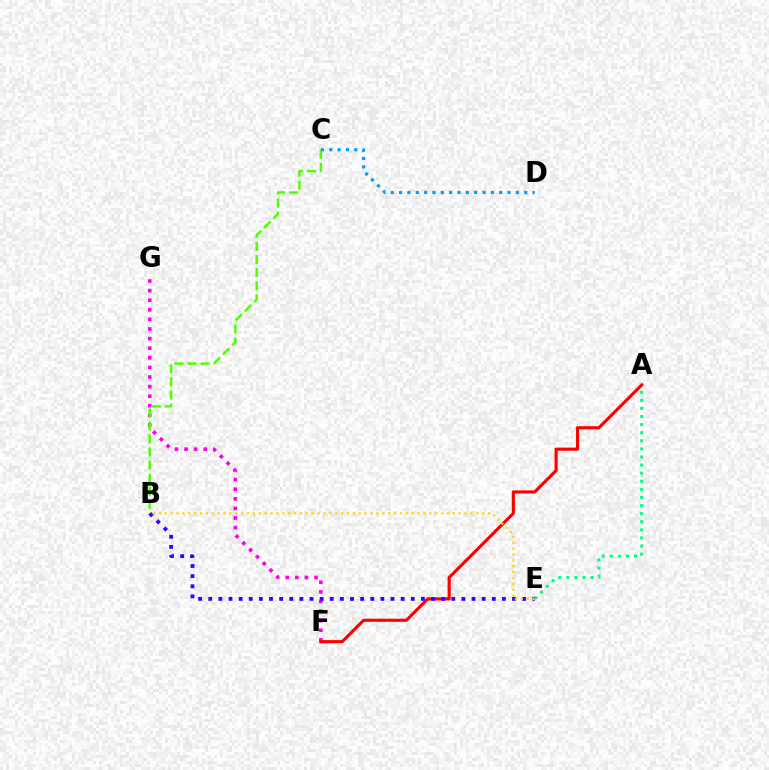{('A', 'E'): [{'color': '#00ff86', 'line_style': 'dotted', 'thickness': 2.2}], ('F', 'G'): [{'color': '#ff00ed', 'line_style': 'dotted', 'thickness': 2.61}], ('B', 'C'): [{'color': '#4fff00', 'line_style': 'dashed', 'thickness': 1.78}], ('A', 'F'): [{'color': '#ff0000', 'line_style': 'solid', 'thickness': 2.26}], ('B', 'E'): [{'color': '#3700ff', 'line_style': 'dotted', 'thickness': 2.75}, {'color': '#ffd500', 'line_style': 'dotted', 'thickness': 1.6}], ('C', 'D'): [{'color': '#009eff', 'line_style': 'dotted', 'thickness': 2.27}]}